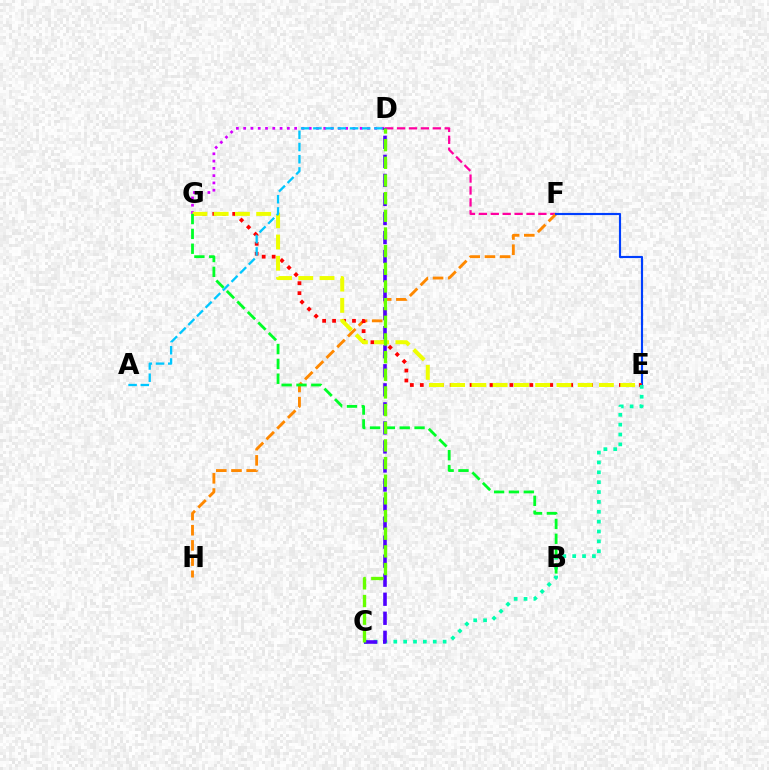{('D', 'F'): [{'color': '#ff00a0', 'line_style': 'dashed', 'thickness': 1.62}], ('F', 'H'): [{'color': '#ff8800', 'line_style': 'dashed', 'thickness': 2.06}], ('E', 'F'): [{'color': '#003fff', 'line_style': 'solid', 'thickness': 1.55}], ('E', 'G'): [{'color': '#ff0000', 'line_style': 'dotted', 'thickness': 2.7}, {'color': '#eeff00', 'line_style': 'dashed', 'thickness': 2.89}], ('D', 'G'): [{'color': '#d600ff', 'line_style': 'dotted', 'thickness': 1.98}], ('C', 'E'): [{'color': '#00ffaf', 'line_style': 'dotted', 'thickness': 2.68}], ('C', 'D'): [{'color': '#4f00ff', 'line_style': 'dashed', 'thickness': 2.59}, {'color': '#66ff00', 'line_style': 'dashed', 'thickness': 2.4}], ('B', 'G'): [{'color': '#00ff27', 'line_style': 'dashed', 'thickness': 2.02}], ('A', 'D'): [{'color': '#00c7ff', 'line_style': 'dashed', 'thickness': 1.66}]}